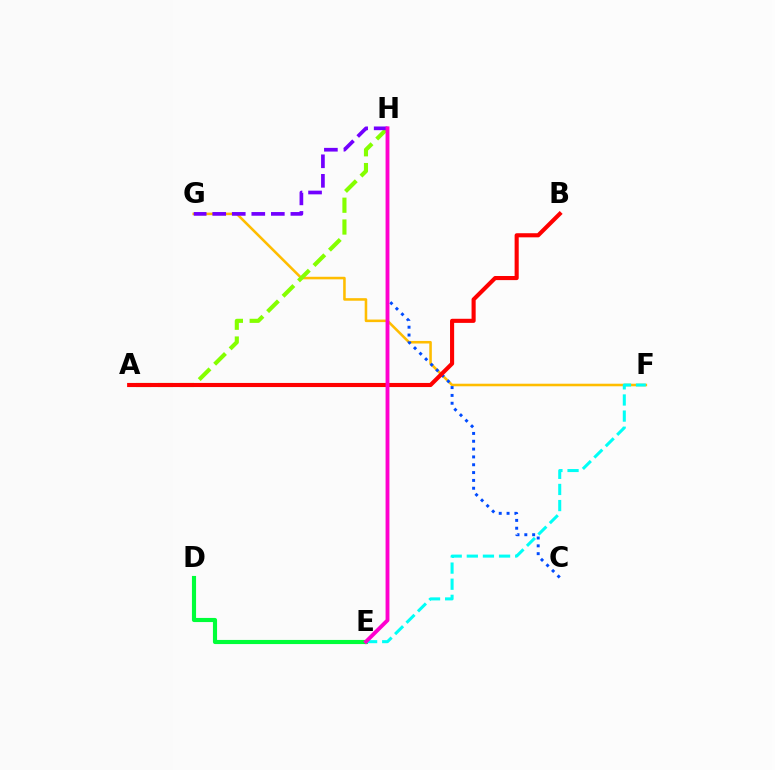{('F', 'G'): [{'color': '#ffbd00', 'line_style': 'solid', 'thickness': 1.84}], ('C', 'H'): [{'color': '#004bff', 'line_style': 'dotted', 'thickness': 2.13}], ('A', 'H'): [{'color': '#84ff00', 'line_style': 'dashed', 'thickness': 2.96}], ('D', 'E'): [{'color': '#00ff39', 'line_style': 'solid', 'thickness': 2.97}], ('G', 'H'): [{'color': '#7200ff', 'line_style': 'dashed', 'thickness': 2.65}], ('A', 'B'): [{'color': '#ff0000', 'line_style': 'solid', 'thickness': 2.96}], ('E', 'F'): [{'color': '#00fff6', 'line_style': 'dashed', 'thickness': 2.19}], ('E', 'H'): [{'color': '#ff00cf', 'line_style': 'solid', 'thickness': 2.77}]}